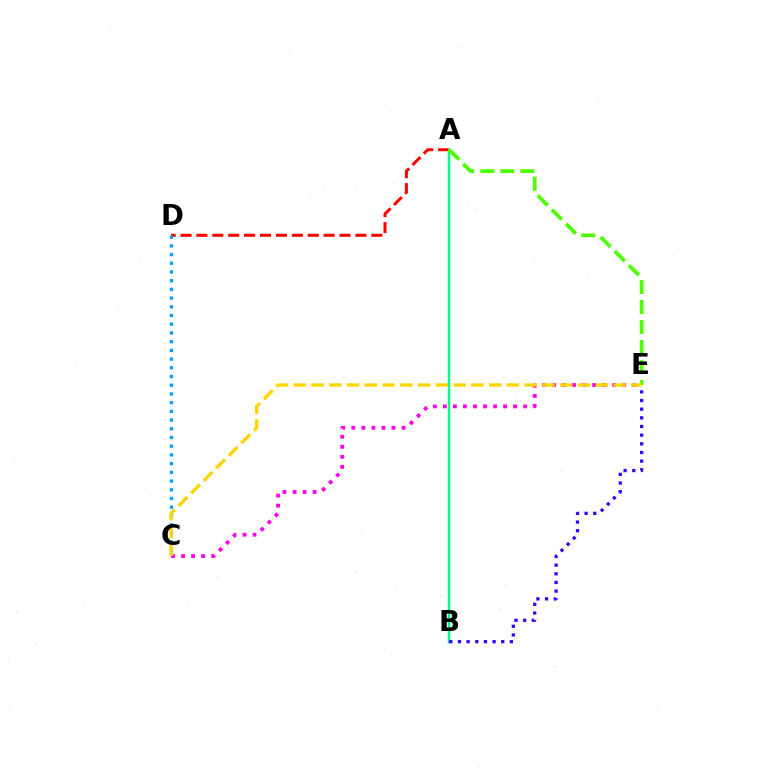{('A', 'D'): [{'color': '#ff0000', 'line_style': 'dashed', 'thickness': 2.16}], ('A', 'B'): [{'color': '#00ff86', 'line_style': 'solid', 'thickness': 1.8}], ('A', 'E'): [{'color': '#4fff00', 'line_style': 'dashed', 'thickness': 2.72}], ('C', 'E'): [{'color': '#ff00ed', 'line_style': 'dotted', 'thickness': 2.73}, {'color': '#ffd500', 'line_style': 'dashed', 'thickness': 2.41}], ('C', 'D'): [{'color': '#009eff', 'line_style': 'dotted', 'thickness': 2.37}], ('B', 'E'): [{'color': '#3700ff', 'line_style': 'dotted', 'thickness': 2.35}]}